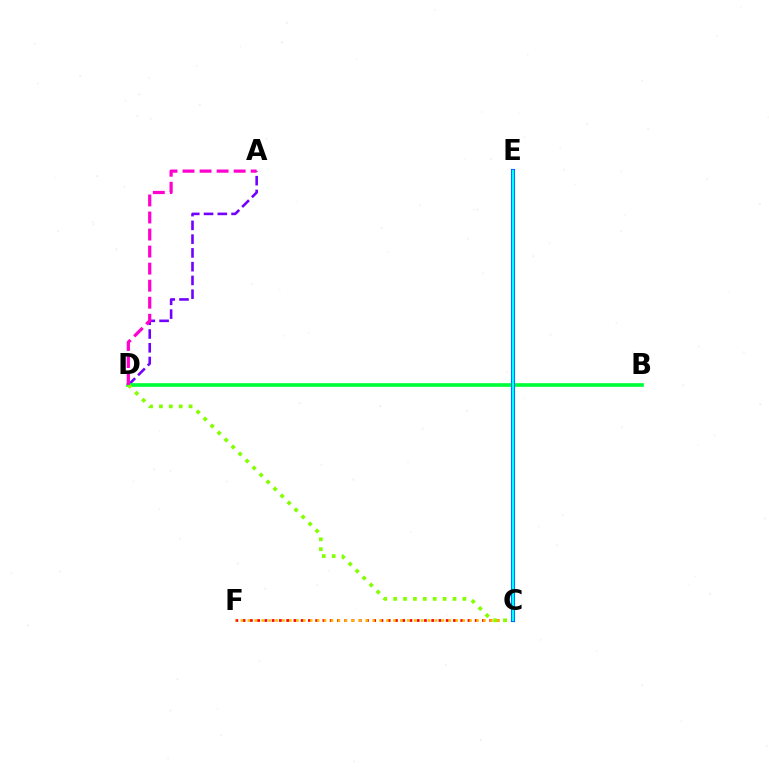{('C', 'F'): [{'color': '#ff0000', 'line_style': 'dotted', 'thickness': 1.97}, {'color': '#ffbd00', 'line_style': 'dotted', 'thickness': 1.88}], ('A', 'D'): [{'color': '#7200ff', 'line_style': 'dashed', 'thickness': 1.87}, {'color': '#ff00cf', 'line_style': 'dashed', 'thickness': 2.31}], ('B', 'D'): [{'color': '#00ff39', 'line_style': 'solid', 'thickness': 2.64}], ('C', 'D'): [{'color': '#84ff00', 'line_style': 'dotted', 'thickness': 2.69}], ('C', 'E'): [{'color': '#004bff', 'line_style': 'solid', 'thickness': 2.97}, {'color': '#00fff6', 'line_style': 'solid', 'thickness': 1.78}]}